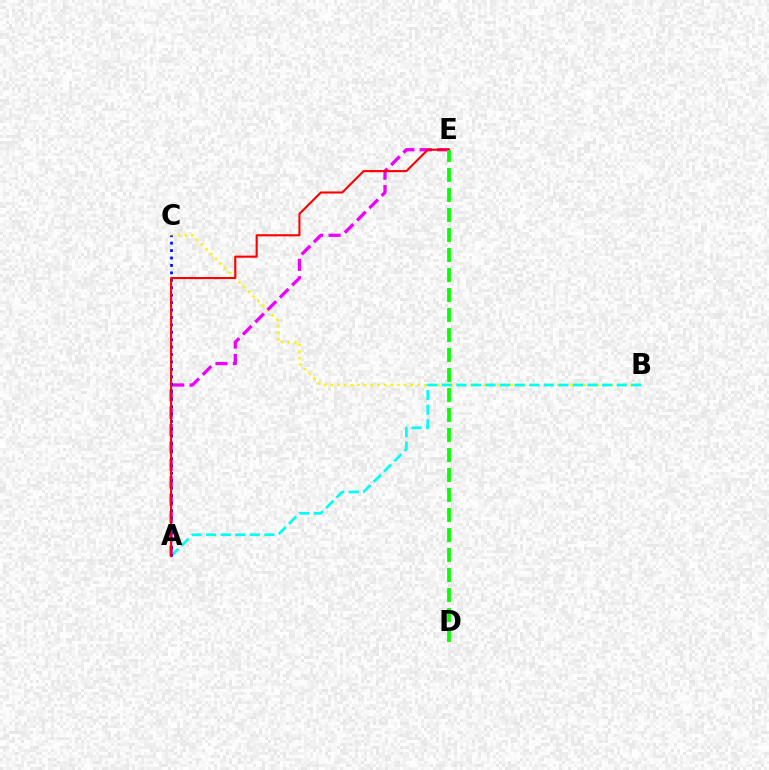{('B', 'C'): [{'color': '#fcf500', 'line_style': 'dotted', 'thickness': 1.81}], ('A', 'B'): [{'color': '#00fff6', 'line_style': 'dashed', 'thickness': 1.98}], ('A', 'E'): [{'color': '#ee00ff', 'line_style': 'dashed', 'thickness': 2.36}, {'color': '#ff0000', 'line_style': 'solid', 'thickness': 1.52}], ('A', 'C'): [{'color': '#0010ff', 'line_style': 'dotted', 'thickness': 2.02}], ('D', 'E'): [{'color': '#08ff00', 'line_style': 'dashed', 'thickness': 2.72}]}